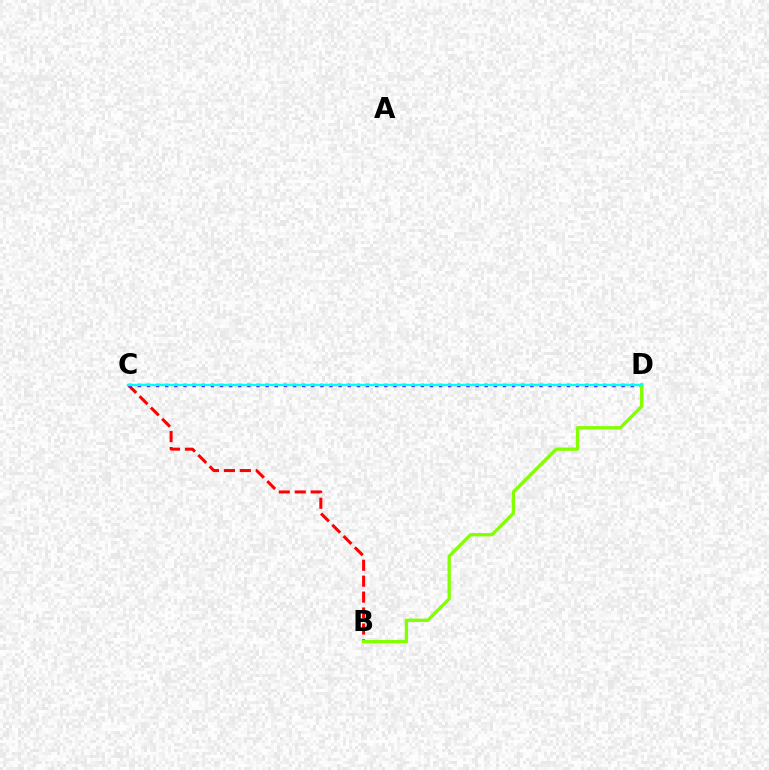{('B', 'C'): [{'color': '#ff0000', 'line_style': 'dashed', 'thickness': 2.17}], ('C', 'D'): [{'color': '#7200ff', 'line_style': 'dotted', 'thickness': 2.48}, {'color': '#00fff6', 'line_style': 'solid', 'thickness': 1.73}], ('B', 'D'): [{'color': '#84ff00', 'line_style': 'solid', 'thickness': 2.38}]}